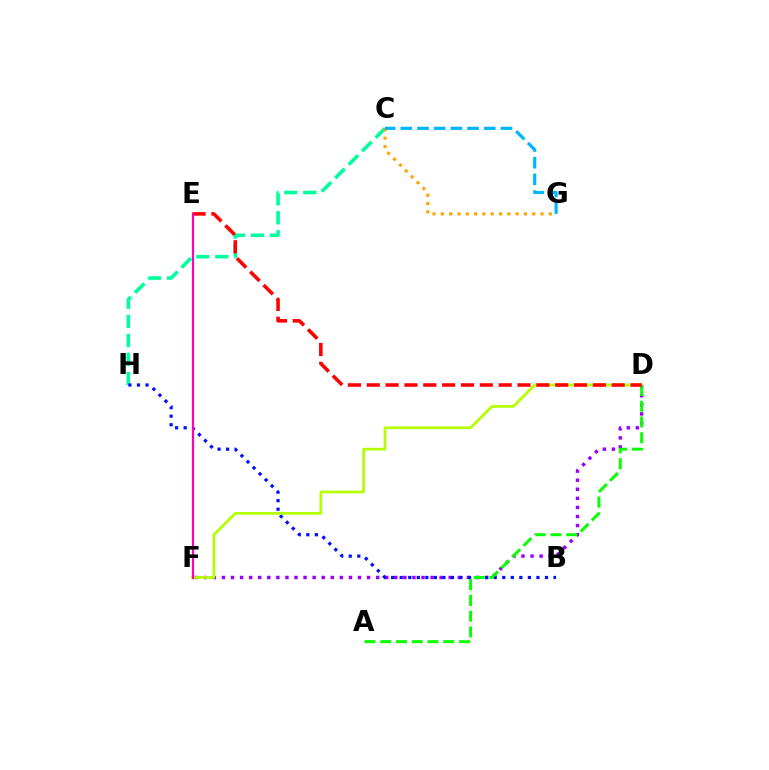{('C', 'H'): [{'color': '#00ff9d', 'line_style': 'dashed', 'thickness': 2.58}], ('D', 'F'): [{'color': '#9b00ff', 'line_style': 'dotted', 'thickness': 2.46}, {'color': '#b3ff00', 'line_style': 'solid', 'thickness': 1.97}], ('C', 'G'): [{'color': '#ffa500', 'line_style': 'dotted', 'thickness': 2.26}, {'color': '#00b5ff', 'line_style': 'dashed', 'thickness': 2.27}], ('B', 'H'): [{'color': '#0010ff', 'line_style': 'dotted', 'thickness': 2.32}], ('A', 'D'): [{'color': '#08ff00', 'line_style': 'dashed', 'thickness': 2.14}], ('D', 'E'): [{'color': '#ff0000', 'line_style': 'dashed', 'thickness': 2.56}], ('E', 'F'): [{'color': '#ff00bd', 'line_style': 'solid', 'thickness': 1.59}]}